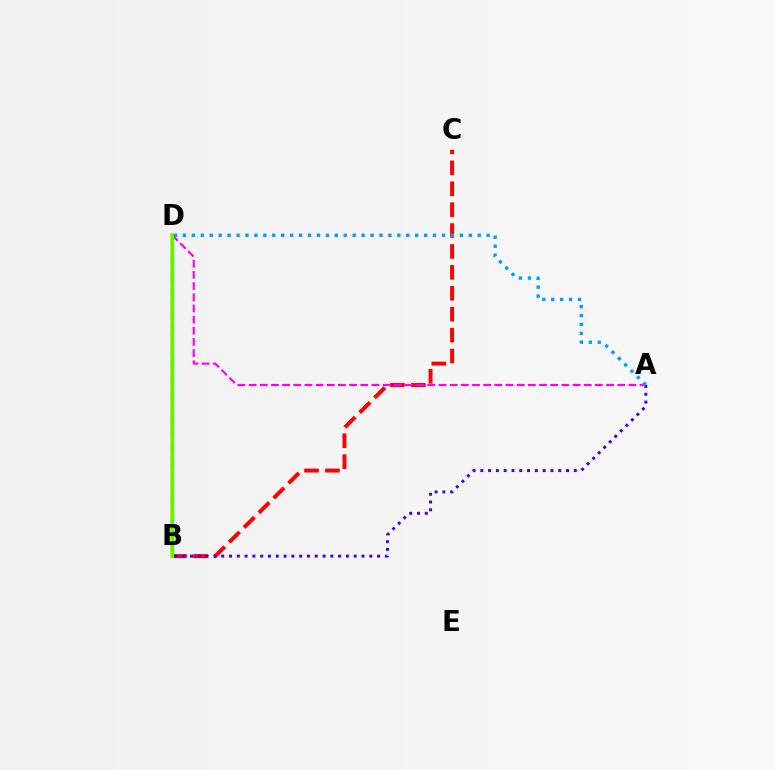{('B', 'D'): [{'color': '#ffd500', 'line_style': 'solid', 'thickness': 2.83}, {'color': '#00ff86', 'line_style': 'dashed', 'thickness': 2.33}, {'color': '#4fff00', 'line_style': 'solid', 'thickness': 2.2}], ('B', 'C'): [{'color': '#ff0000', 'line_style': 'dashed', 'thickness': 2.84}], ('A', 'B'): [{'color': '#3700ff', 'line_style': 'dotted', 'thickness': 2.12}], ('A', 'D'): [{'color': '#ff00ed', 'line_style': 'dashed', 'thickness': 1.52}, {'color': '#009eff', 'line_style': 'dotted', 'thickness': 2.43}]}